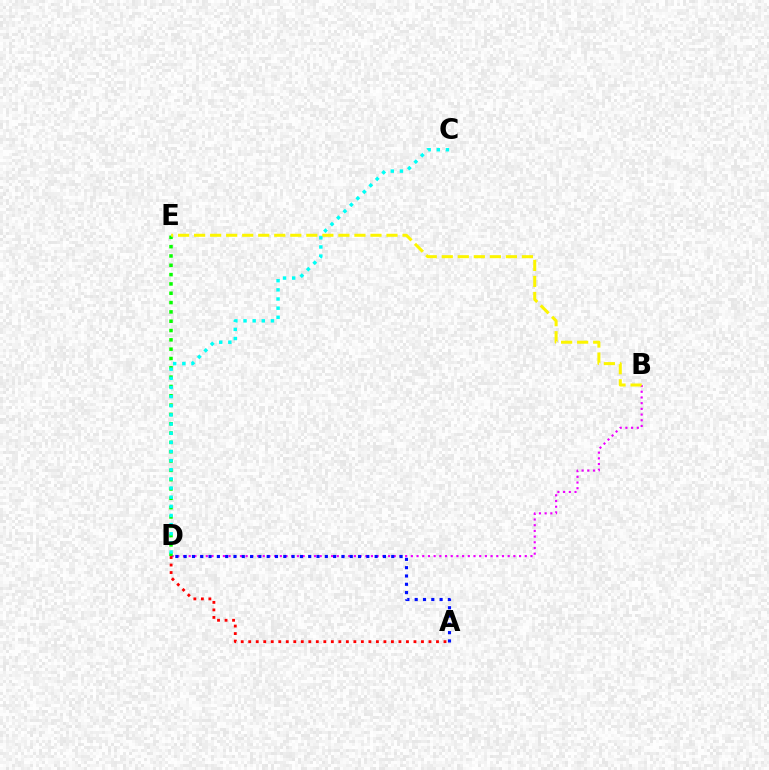{('B', 'D'): [{'color': '#ee00ff', 'line_style': 'dotted', 'thickness': 1.55}], ('A', 'D'): [{'color': '#0010ff', 'line_style': 'dotted', 'thickness': 2.26}, {'color': '#ff0000', 'line_style': 'dotted', 'thickness': 2.04}], ('D', 'E'): [{'color': '#08ff00', 'line_style': 'dotted', 'thickness': 2.53}], ('B', 'E'): [{'color': '#fcf500', 'line_style': 'dashed', 'thickness': 2.18}], ('C', 'D'): [{'color': '#00fff6', 'line_style': 'dotted', 'thickness': 2.48}]}